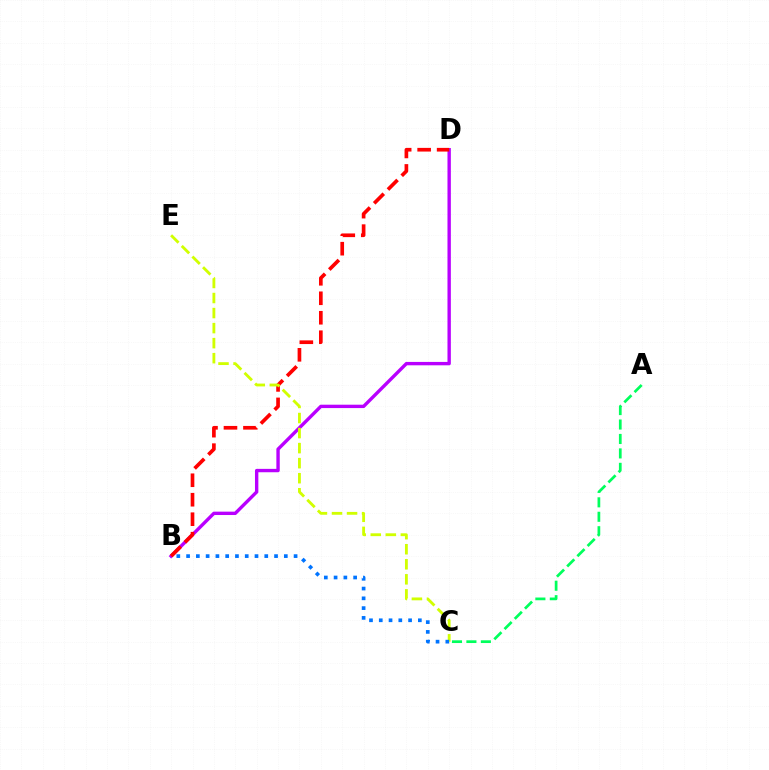{('B', 'D'): [{'color': '#b900ff', 'line_style': 'solid', 'thickness': 2.43}, {'color': '#ff0000', 'line_style': 'dashed', 'thickness': 2.65}], ('A', 'C'): [{'color': '#00ff5c', 'line_style': 'dashed', 'thickness': 1.96}], ('C', 'E'): [{'color': '#d1ff00', 'line_style': 'dashed', 'thickness': 2.04}], ('B', 'C'): [{'color': '#0074ff', 'line_style': 'dotted', 'thickness': 2.66}]}